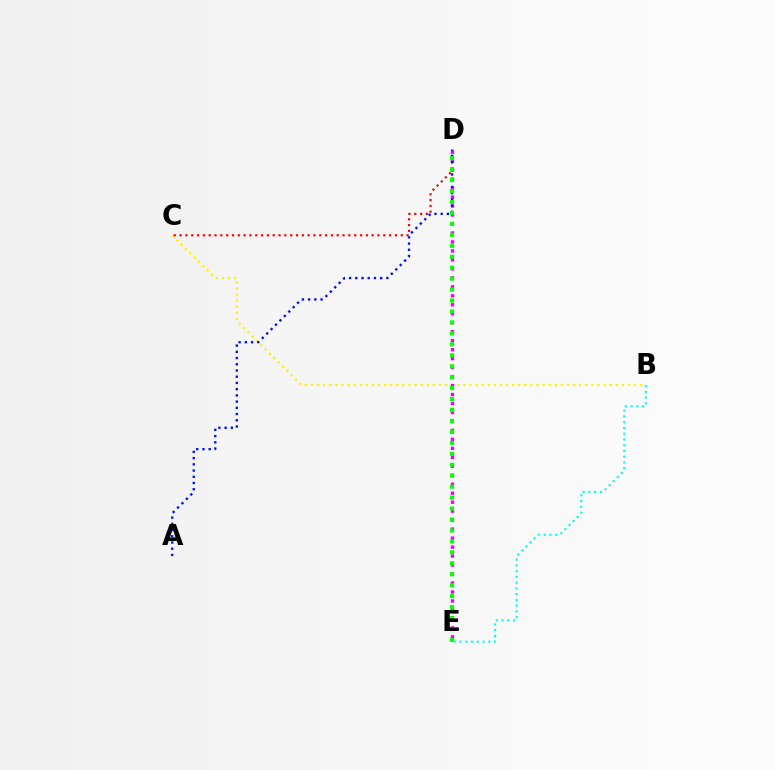{('B', 'C'): [{'color': '#fcf500', 'line_style': 'dotted', 'thickness': 1.66}], ('C', 'D'): [{'color': '#ff0000', 'line_style': 'dotted', 'thickness': 1.58}], ('B', 'E'): [{'color': '#00fff6', 'line_style': 'dotted', 'thickness': 1.56}], ('D', 'E'): [{'color': '#ee00ff', 'line_style': 'dotted', 'thickness': 2.44}, {'color': '#08ff00', 'line_style': 'dotted', 'thickness': 2.97}], ('A', 'D'): [{'color': '#0010ff', 'line_style': 'dotted', 'thickness': 1.69}]}